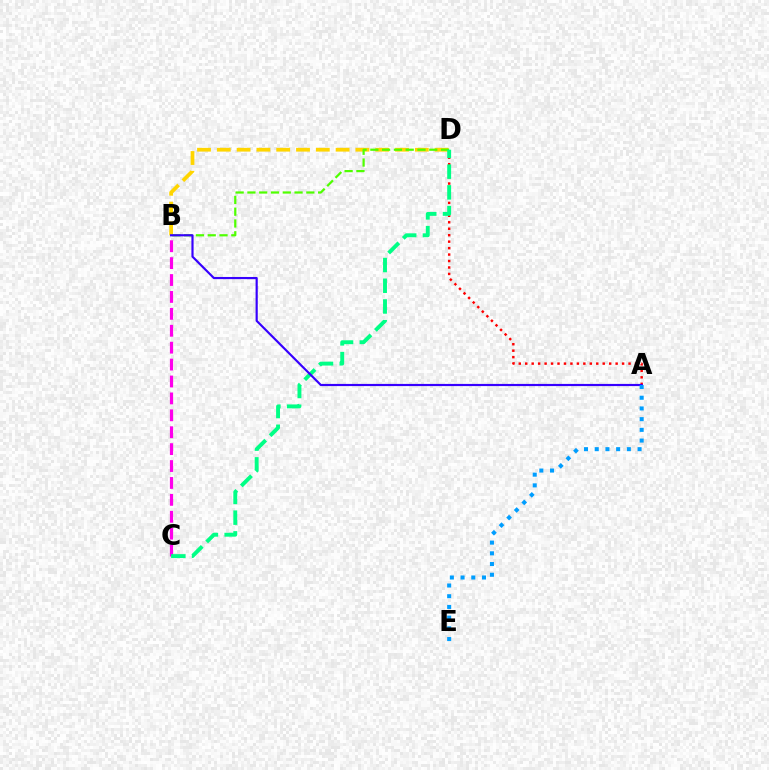{('B', 'D'): [{'color': '#ffd500', 'line_style': 'dashed', 'thickness': 2.69}, {'color': '#4fff00', 'line_style': 'dashed', 'thickness': 1.6}], ('A', 'D'): [{'color': '#ff0000', 'line_style': 'dotted', 'thickness': 1.75}], ('B', 'C'): [{'color': '#ff00ed', 'line_style': 'dashed', 'thickness': 2.3}], ('C', 'D'): [{'color': '#00ff86', 'line_style': 'dashed', 'thickness': 2.81}], ('A', 'B'): [{'color': '#3700ff', 'line_style': 'solid', 'thickness': 1.56}], ('A', 'E'): [{'color': '#009eff', 'line_style': 'dotted', 'thickness': 2.91}]}